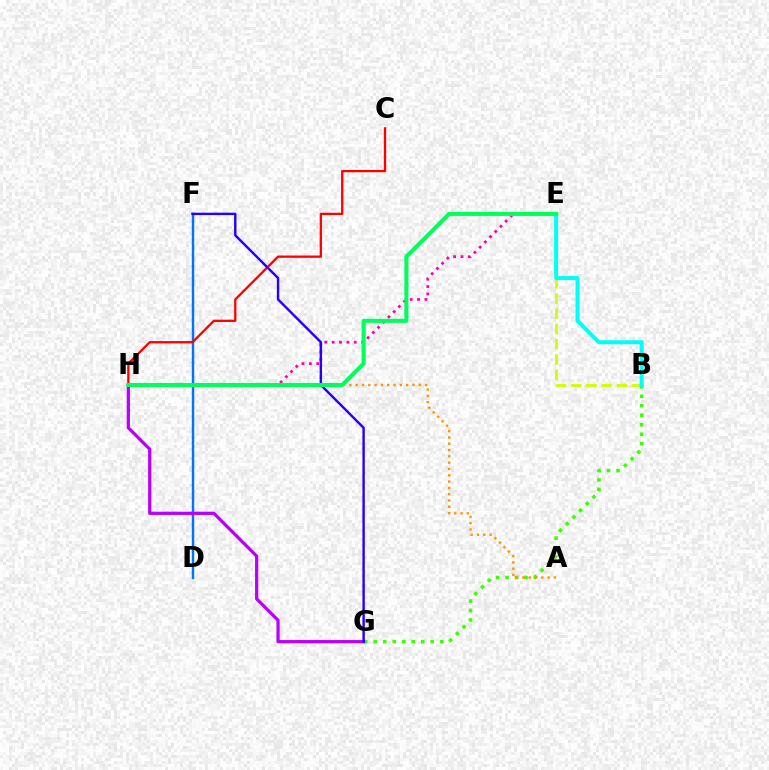{('E', 'H'): [{'color': '#ff00ac', 'line_style': 'dotted', 'thickness': 2.0}, {'color': '#00ff5c', 'line_style': 'solid', 'thickness': 2.92}], ('D', 'F'): [{'color': '#0074ff', 'line_style': 'solid', 'thickness': 1.75}], ('B', 'G'): [{'color': '#3dff00', 'line_style': 'dotted', 'thickness': 2.58}], ('A', 'H'): [{'color': '#ff9400', 'line_style': 'dotted', 'thickness': 1.71}], ('G', 'H'): [{'color': '#b900ff', 'line_style': 'solid', 'thickness': 2.33}], ('B', 'E'): [{'color': '#d1ff00', 'line_style': 'dashed', 'thickness': 2.07}, {'color': '#00fff6', 'line_style': 'solid', 'thickness': 2.88}], ('C', 'H'): [{'color': '#ff0000', 'line_style': 'solid', 'thickness': 1.65}], ('F', 'G'): [{'color': '#2500ff', 'line_style': 'solid', 'thickness': 1.74}]}